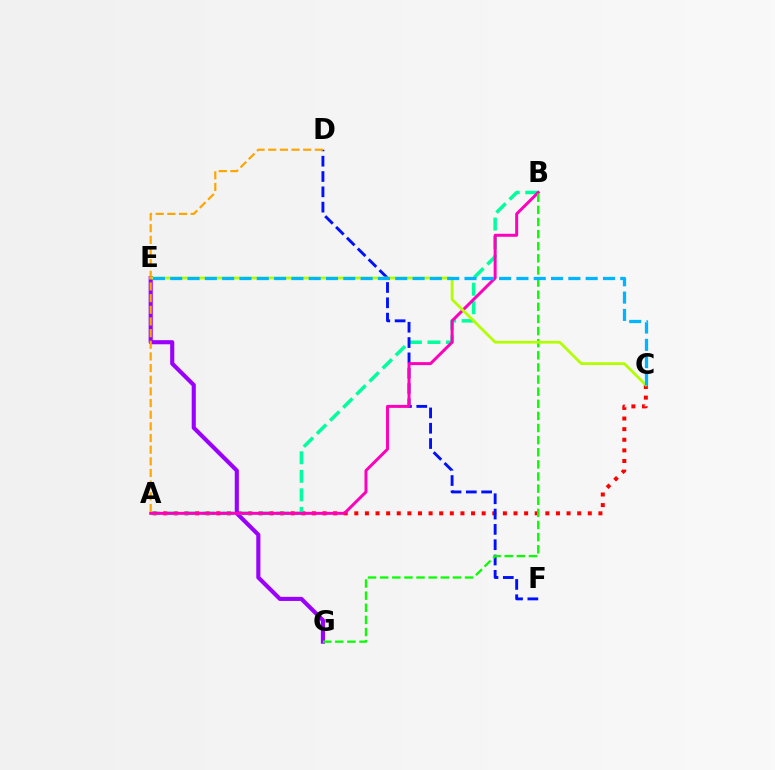{('A', 'C'): [{'color': '#ff0000', 'line_style': 'dotted', 'thickness': 2.88}], ('E', 'G'): [{'color': '#9b00ff', 'line_style': 'solid', 'thickness': 2.96}], ('A', 'B'): [{'color': '#00ff9d', 'line_style': 'dashed', 'thickness': 2.52}, {'color': '#ff00bd', 'line_style': 'solid', 'thickness': 2.14}], ('D', 'F'): [{'color': '#0010ff', 'line_style': 'dashed', 'thickness': 2.08}], ('B', 'G'): [{'color': '#08ff00', 'line_style': 'dashed', 'thickness': 1.65}], ('C', 'E'): [{'color': '#b3ff00', 'line_style': 'solid', 'thickness': 1.99}, {'color': '#00b5ff', 'line_style': 'dashed', 'thickness': 2.35}], ('A', 'D'): [{'color': '#ffa500', 'line_style': 'dashed', 'thickness': 1.58}]}